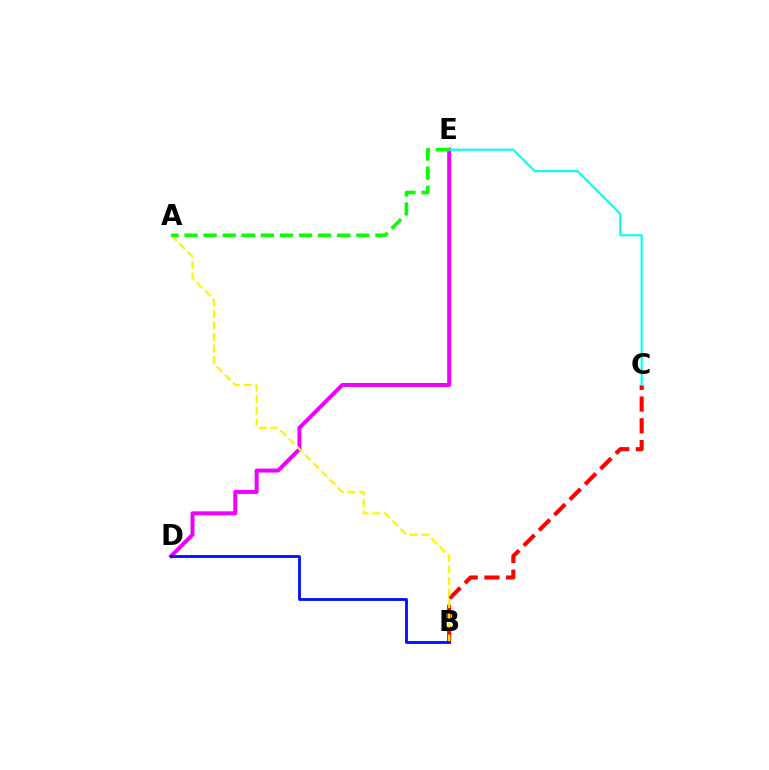{('B', 'C'): [{'color': '#ff0000', 'line_style': 'dashed', 'thickness': 2.95}], ('D', 'E'): [{'color': '#ee00ff', 'line_style': 'solid', 'thickness': 2.86}], ('A', 'B'): [{'color': '#fcf500', 'line_style': 'dashed', 'thickness': 1.57}], ('C', 'E'): [{'color': '#00fff6', 'line_style': 'solid', 'thickness': 1.53}], ('B', 'D'): [{'color': '#0010ff', 'line_style': 'solid', 'thickness': 2.04}], ('A', 'E'): [{'color': '#08ff00', 'line_style': 'dashed', 'thickness': 2.59}]}